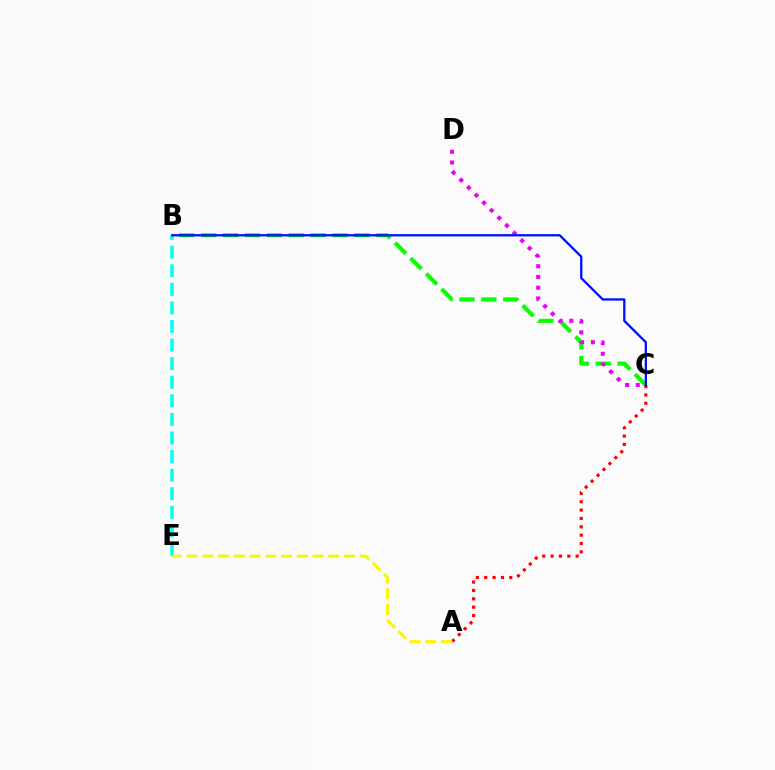{('B', 'E'): [{'color': '#00fff6', 'line_style': 'dashed', 'thickness': 2.52}], ('B', 'C'): [{'color': '#08ff00', 'line_style': 'dashed', 'thickness': 2.98}, {'color': '#0010ff', 'line_style': 'solid', 'thickness': 1.65}], ('A', 'C'): [{'color': '#ff0000', 'line_style': 'dotted', 'thickness': 2.27}], ('C', 'D'): [{'color': '#ee00ff', 'line_style': 'dotted', 'thickness': 2.92}], ('A', 'E'): [{'color': '#fcf500', 'line_style': 'dashed', 'thickness': 2.14}]}